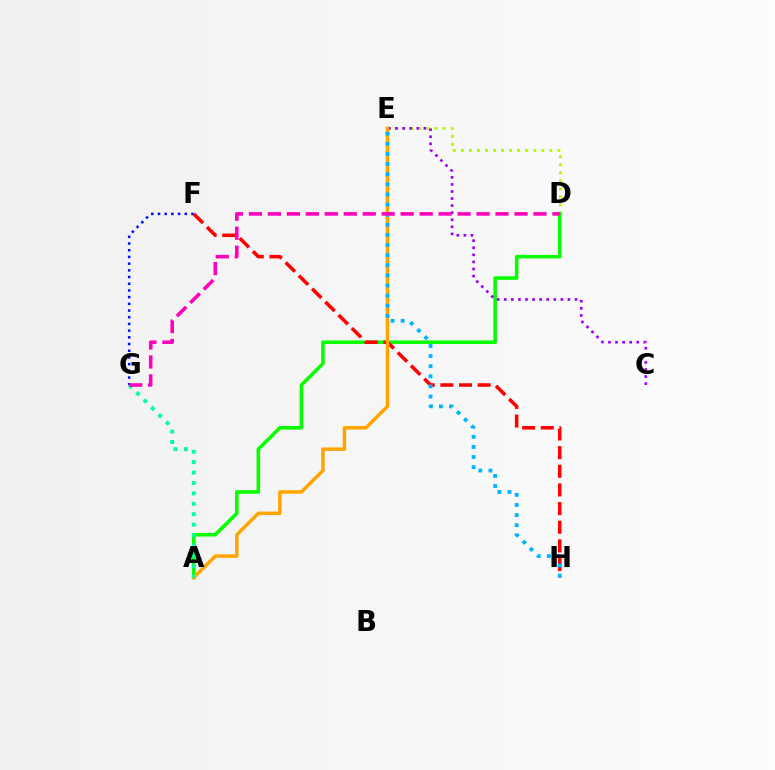{('D', 'E'): [{'color': '#b3ff00', 'line_style': 'dotted', 'thickness': 2.18}], ('F', 'G'): [{'color': '#0010ff', 'line_style': 'dotted', 'thickness': 1.82}], ('A', 'D'): [{'color': '#08ff00', 'line_style': 'solid', 'thickness': 2.57}], ('F', 'H'): [{'color': '#ff0000', 'line_style': 'dashed', 'thickness': 2.53}], ('C', 'E'): [{'color': '#9b00ff', 'line_style': 'dotted', 'thickness': 1.92}], ('A', 'E'): [{'color': '#ffa500', 'line_style': 'solid', 'thickness': 2.52}], ('E', 'H'): [{'color': '#00b5ff', 'line_style': 'dotted', 'thickness': 2.75}], ('A', 'G'): [{'color': '#00ff9d', 'line_style': 'dotted', 'thickness': 2.83}], ('D', 'G'): [{'color': '#ff00bd', 'line_style': 'dashed', 'thickness': 2.58}]}